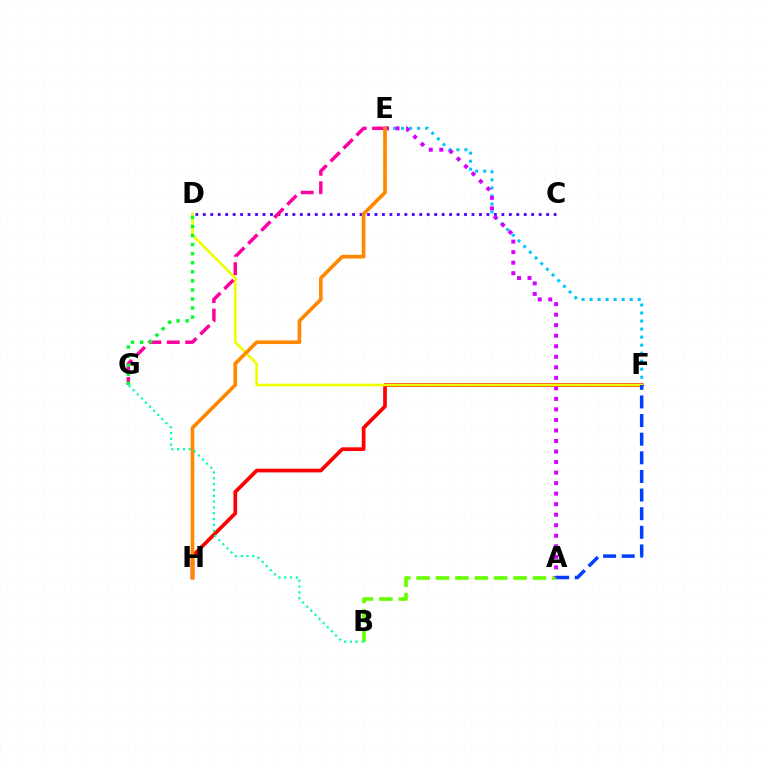{('E', 'F'): [{'color': '#00c7ff', 'line_style': 'dotted', 'thickness': 2.18}], ('C', 'D'): [{'color': '#4f00ff', 'line_style': 'dotted', 'thickness': 2.03}], ('F', 'H'): [{'color': '#ff0000', 'line_style': 'solid', 'thickness': 2.66}], ('A', 'B'): [{'color': '#66ff00', 'line_style': 'dashed', 'thickness': 2.63}], ('A', 'E'): [{'color': '#d600ff', 'line_style': 'dotted', 'thickness': 2.86}], ('D', 'F'): [{'color': '#eeff00', 'line_style': 'solid', 'thickness': 1.91}], ('E', 'G'): [{'color': '#ff00a0', 'line_style': 'dashed', 'thickness': 2.5}], ('D', 'G'): [{'color': '#00ff27', 'line_style': 'dotted', 'thickness': 2.46}], ('A', 'F'): [{'color': '#003fff', 'line_style': 'dashed', 'thickness': 2.53}], ('E', 'H'): [{'color': '#ff8800', 'line_style': 'solid', 'thickness': 2.64}], ('B', 'G'): [{'color': '#00ffaf', 'line_style': 'dotted', 'thickness': 1.58}]}